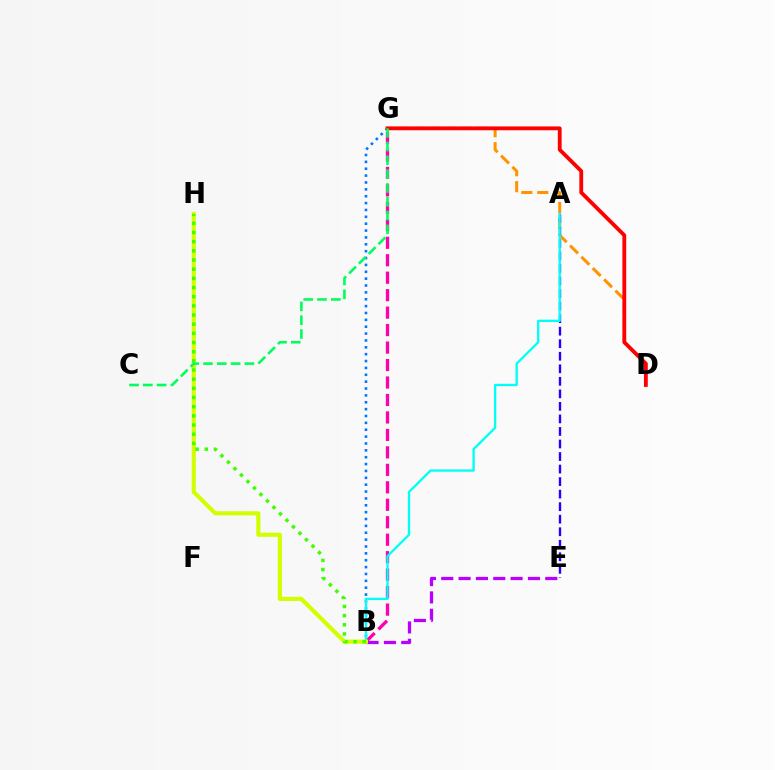{('D', 'G'): [{'color': '#ff9400', 'line_style': 'dashed', 'thickness': 2.17}, {'color': '#ff0000', 'line_style': 'solid', 'thickness': 2.75}], ('B', 'G'): [{'color': '#ff00ac', 'line_style': 'dashed', 'thickness': 2.37}, {'color': '#0074ff', 'line_style': 'dotted', 'thickness': 1.87}], ('A', 'E'): [{'color': '#2500ff', 'line_style': 'dashed', 'thickness': 1.7}], ('B', 'E'): [{'color': '#b900ff', 'line_style': 'dashed', 'thickness': 2.36}], ('A', 'B'): [{'color': '#00fff6', 'line_style': 'solid', 'thickness': 1.66}], ('B', 'H'): [{'color': '#d1ff00', 'line_style': 'solid', 'thickness': 2.97}, {'color': '#3dff00', 'line_style': 'dotted', 'thickness': 2.49}], ('C', 'G'): [{'color': '#00ff5c', 'line_style': 'dashed', 'thickness': 1.88}]}